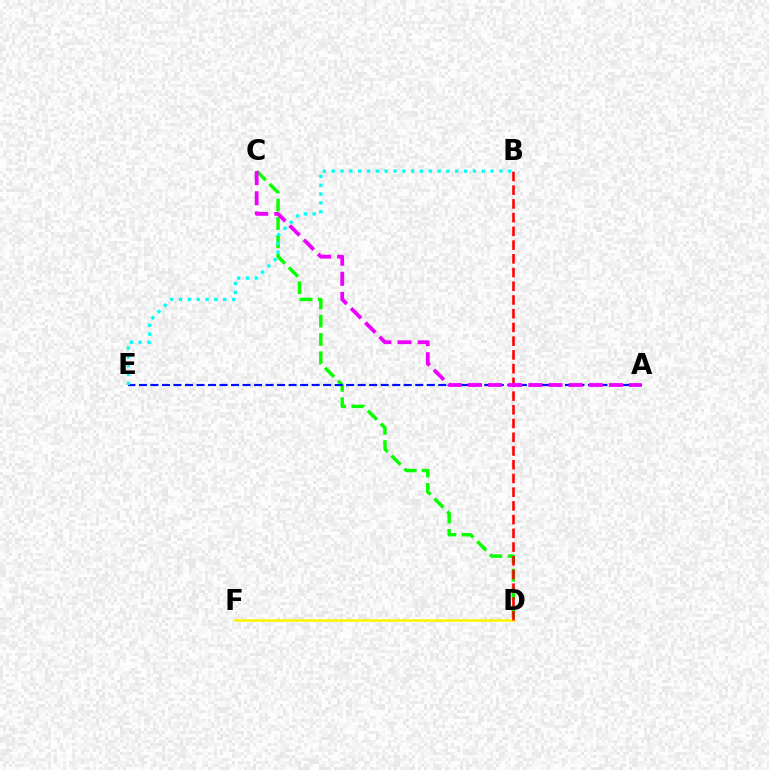{('D', 'F'): [{'color': '#fcf500', 'line_style': 'solid', 'thickness': 1.84}], ('C', 'D'): [{'color': '#08ff00', 'line_style': 'dashed', 'thickness': 2.48}], ('A', 'E'): [{'color': '#0010ff', 'line_style': 'dashed', 'thickness': 1.56}], ('B', 'D'): [{'color': '#ff0000', 'line_style': 'dashed', 'thickness': 1.86}], ('A', 'C'): [{'color': '#ee00ff', 'line_style': 'dashed', 'thickness': 2.74}], ('B', 'E'): [{'color': '#00fff6', 'line_style': 'dotted', 'thickness': 2.4}]}